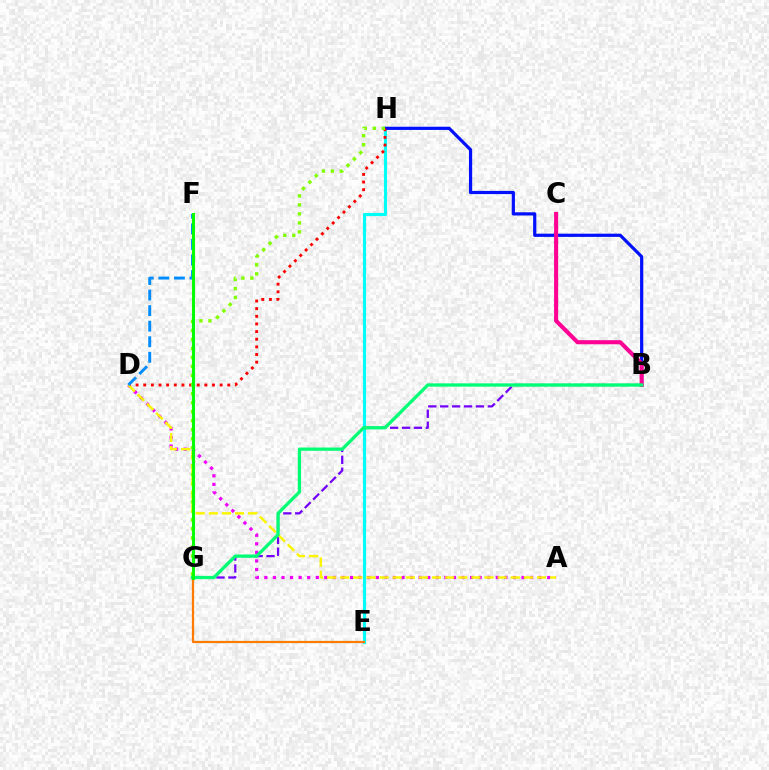{('A', 'D'): [{'color': '#ee00ff', 'line_style': 'dotted', 'thickness': 2.33}, {'color': '#fcf500', 'line_style': 'dashed', 'thickness': 1.78}], ('E', 'H'): [{'color': '#00fff6', 'line_style': 'solid', 'thickness': 2.27}], ('B', 'G'): [{'color': '#7200ff', 'line_style': 'dashed', 'thickness': 1.62}, {'color': '#00ff74', 'line_style': 'solid', 'thickness': 2.37}], ('B', 'H'): [{'color': '#0010ff', 'line_style': 'solid', 'thickness': 2.31}], ('D', 'H'): [{'color': '#ff0000', 'line_style': 'dotted', 'thickness': 2.08}], ('B', 'C'): [{'color': '#ff0094', 'line_style': 'solid', 'thickness': 2.94}], ('G', 'H'): [{'color': '#84ff00', 'line_style': 'dotted', 'thickness': 2.45}], ('E', 'G'): [{'color': '#ff7c00', 'line_style': 'solid', 'thickness': 1.61}], ('D', 'F'): [{'color': '#008cff', 'line_style': 'dashed', 'thickness': 2.11}], ('F', 'G'): [{'color': '#08ff00', 'line_style': 'solid', 'thickness': 2.22}]}